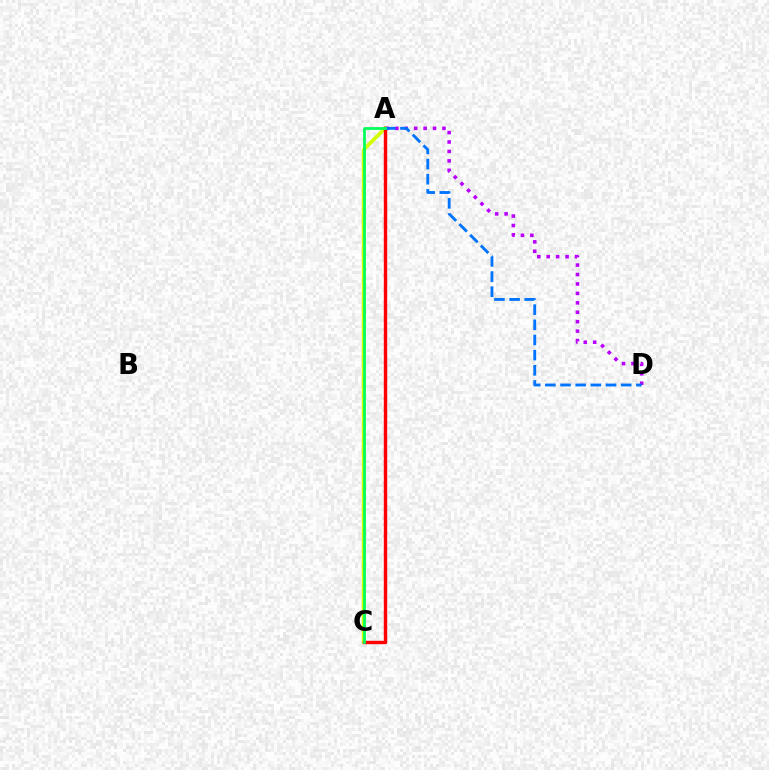{('A', 'C'): [{'color': '#d1ff00', 'line_style': 'solid', 'thickness': 2.64}, {'color': '#ff0000', 'line_style': 'solid', 'thickness': 2.45}, {'color': '#00ff5c', 'line_style': 'solid', 'thickness': 1.97}], ('A', 'D'): [{'color': '#b900ff', 'line_style': 'dotted', 'thickness': 2.56}, {'color': '#0074ff', 'line_style': 'dashed', 'thickness': 2.06}]}